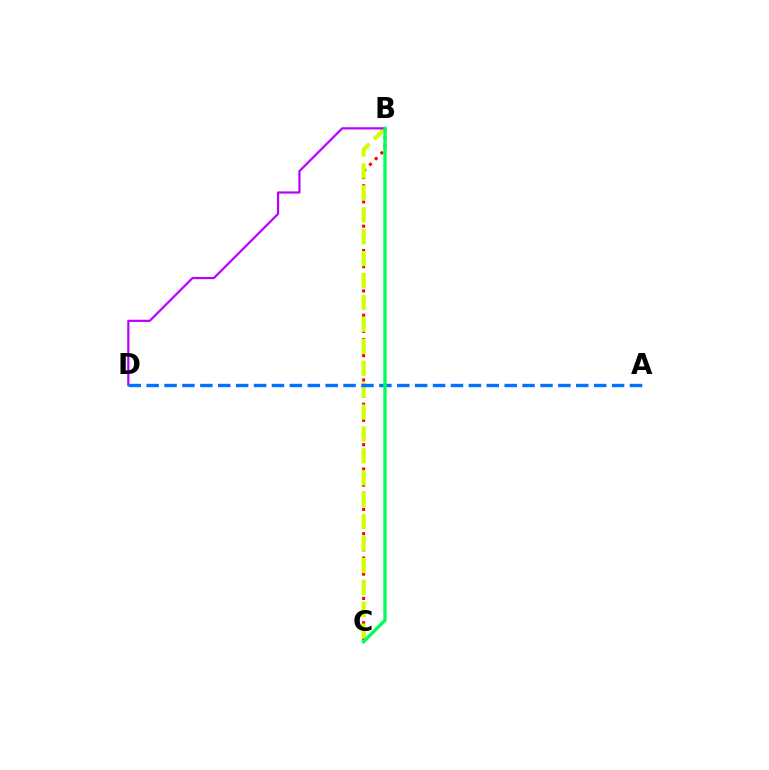{('B', 'C'): [{'color': '#ff0000', 'line_style': 'dotted', 'thickness': 2.2}, {'color': '#d1ff00', 'line_style': 'dashed', 'thickness': 2.98}, {'color': '#00ff5c', 'line_style': 'solid', 'thickness': 2.43}], ('B', 'D'): [{'color': '#b900ff', 'line_style': 'solid', 'thickness': 1.59}], ('A', 'D'): [{'color': '#0074ff', 'line_style': 'dashed', 'thickness': 2.43}]}